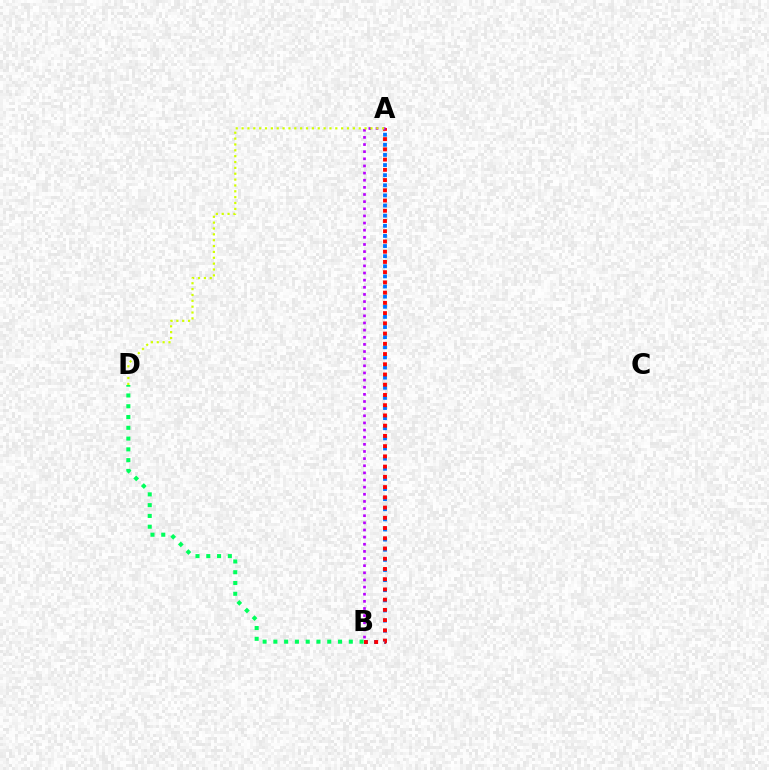{('A', 'B'): [{'color': '#0074ff', 'line_style': 'dotted', 'thickness': 2.75}, {'color': '#ff0000', 'line_style': 'dotted', 'thickness': 2.78}, {'color': '#b900ff', 'line_style': 'dotted', 'thickness': 1.94}], ('B', 'D'): [{'color': '#00ff5c', 'line_style': 'dotted', 'thickness': 2.93}], ('A', 'D'): [{'color': '#d1ff00', 'line_style': 'dotted', 'thickness': 1.59}]}